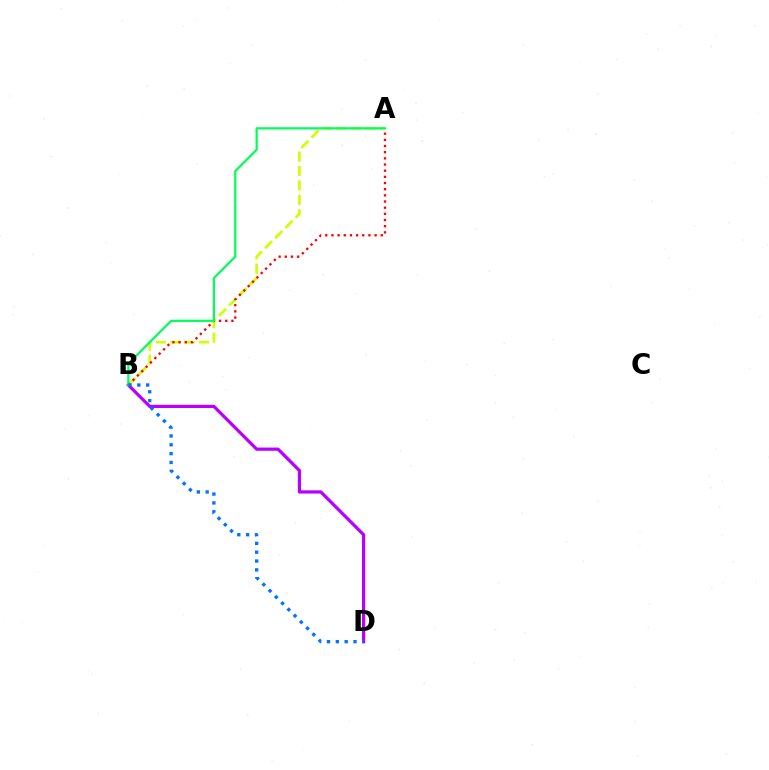{('A', 'B'): [{'color': '#d1ff00', 'line_style': 'dashed', 'thickness': 1.96}, {'color': '#ff0000', 'line_style': 'dotted', 'thickness': 1.68}, {'color': '#00ff5c', 'line_style': 'solid', 'thickness': 1.6}], ('B', 'D'): [{'color': '#b900ff', 'line_style': 'solid', 'thickness': 2.31}, {'color': '#0074ff', 'line_style': 'dotted', 'thickness': 2.4}]}